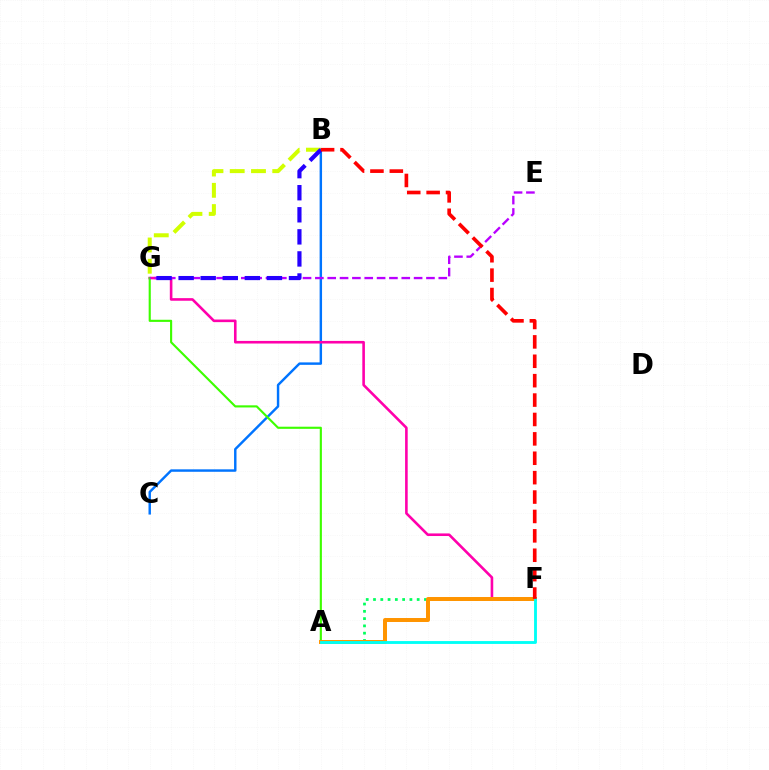{('B', 'G'): [{'color': '#d1ff00', 'line_style': 'dashed', 'thickness': 2.89}, {'color': '#2500ff', 'line_style': 'dashed', 'thickness': 3.0}], ('B', 'C'): [{'color': '#0074ff', 'line_style': 'solid', 'thickness': 1.76}], ('A', 'F'): [{'color': '#00ff5c', 'line_style': 'dotted', 'thickness': 1.98}, {'color': '#ff9400', 'line_style': 'solid', 'thickness': 2.86}, {'color': '#00fff6', 'line_style': 'solid', 'thickness': 2.05}], ('F', 'G'): [{'color': '#ff00ac', 'line_style': 'solid', 'thickness': 1.88}], ('A', 'G'): [{'color': '#3dff00', 'line_style': 'solid', 'thickness': 1.54}], ('E', 'G'): [{'color': '#b900ff', 'line_style': 'dashed', 'thickness': 1.68}], ('B', 'F'): [{'color': '#ff0000', 'line_style': 'dashed', 'thickness': 2.64}]}